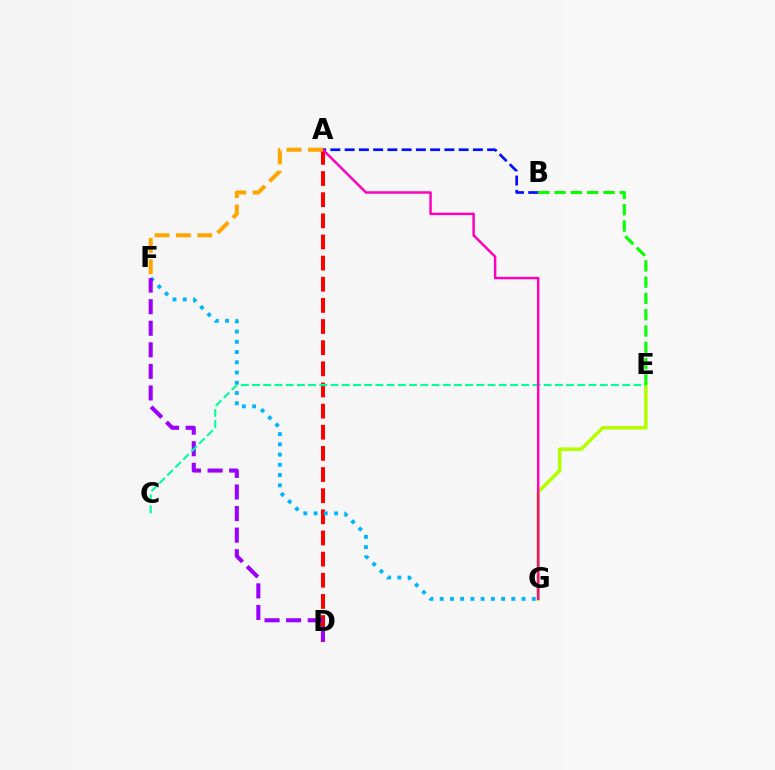{('E', 'G'): [{'color': '#b3ff00', 'line_style': 'solid', 'thickness': 2.57}], ('B', 'E'): [{'color': '#08ff00', 'line_style': 'dashed', 'thickness': 2.21}], ('A', 'D'): [{'color': '#ff0000', 'line_style': 'dashed', 'thickness': 2.87}], ('F', 'G'): [{'color': '#00b5ff', 'line_style': 'dotted', 'thickness': 2.78}], ('D', 'F'): [{'color': '#9b00ff', 'line_style': 'dashed', 'thickness': 2.93}], ('A', 'B'): [{'color': '#0010ff', 'line_style': 'dashed', 'thickness': 1.94}], ('C', 'E'): [{'color': '#00ff9d', 'line_style': 'dashed', 'thickness': 1.52}], ('A', 'G'): [{'color': '#ff00bd', 'line_style': 'solid', 'thickness': 1.78}], ('A', 'F'): [{'color': '#ffa500', 'line_style': 'dashed', 'thickness': 2.91}]}